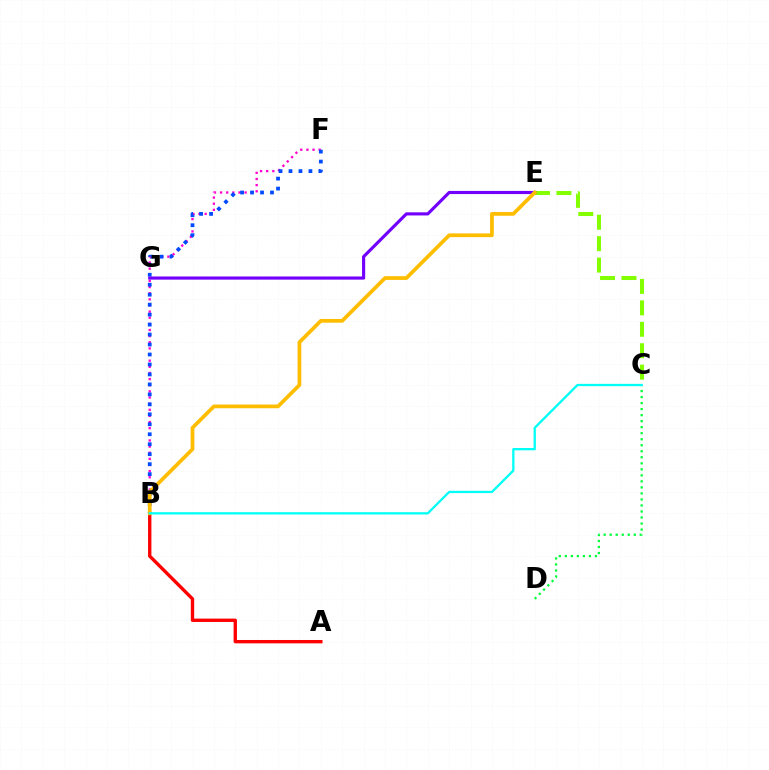{('A', 'B'): [{'color': '#ff0000', 'line_style': 'solid', 'thickness': 2.42}], ('B', 'F'): [{'color': '#ff00cf', 'line_style': 'dotted', 'thickness': 1.67}, {'color': '#004bff', 'line_style': 'dotted', 'thickness': 2.71}], ('C', 'D'): [{'color': '#00ff39', 'line_style': 'dotted', 'thickness': 1.64}], ('C', 'E'): [{'color': '#84ff00', 'line_style': 'dashed', 'thickness': 2.91}], ('E', 'G'): [{'color': '#7200ff', 'line_style': 'solid', 'thickness': 2.26}], ('B', 'E'): [{'color': '#ffbd00', 'line_style': 'solid', 'thickness': 2.69}], ('B', 'C'): [{'color': '#00fff6', 'line_style': 'solid', 'thickness': 1.65}]}